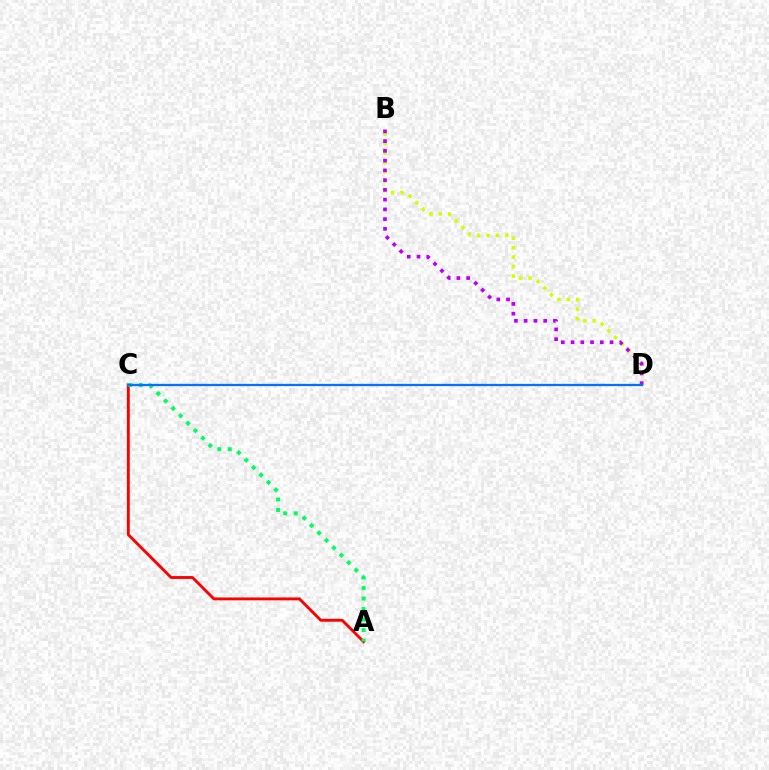{('B', 'D'): [{'color': '#d1ff00', 'line_style': 'dotted', 'thickness': 2.56}, {'color': '#b900ff', 'line_style': 'dotted', 'thickness': 2.65}], ('A', 'C'): [{'color': '#ff0000', 'line_style': 'solid', 'thickness': 2.07}, {'color': '#00ff5c', 'line_style': 'dotted', 'thickness': 2.85}], ('C', 'D'): [{'color': '#0074ff', 'line_style': 'solid', 'thickness': 1.62}]}